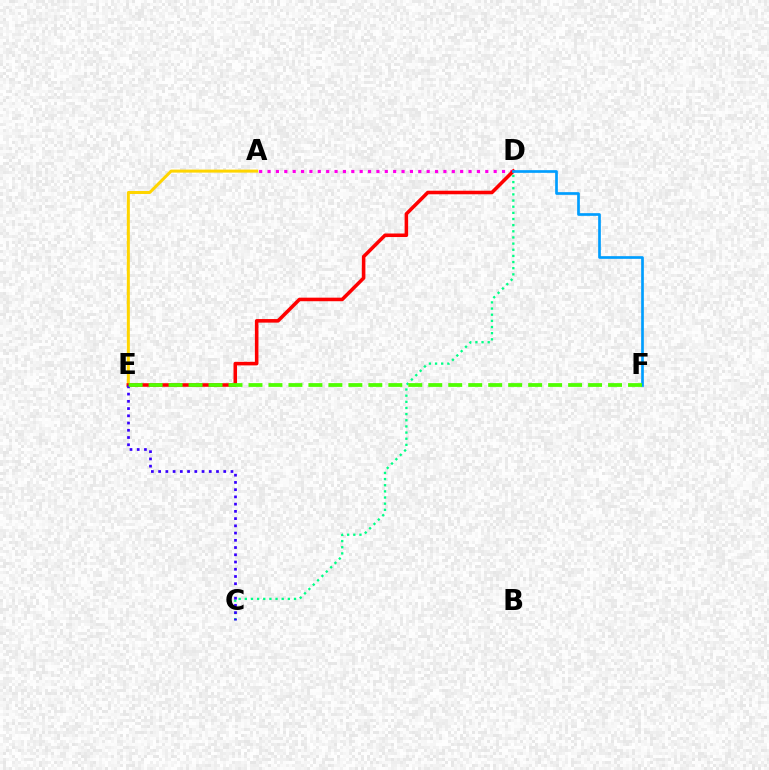{('A', 'D'): [{'color': '#ff00ed', 'line_style': 'dotted', 'thickness': 2.28}], ('A', 'E'): [{'color': '#ffd500', 'line_style': 'solid', 'thickness': 2.17}], ('D', 'E'): [{'color': '#ff0000', 'line_style': 'solid', 'thickness': 2.56}], ('C', 'D'): [{'color': '#00ff86', 'line_style': 'dotted', 'thickness': 1.67}], ('D', 'F'): [{'color': '#009eff', 'line_style': 'solid', 'thickness': 1.94}], ('C', 'E'): [{'color': '#3700ff', 'line_style': 'dotted', 'thickness': 1.97}], ('E', 'F'): [{'color': '#4fff00', 'line_style': 'dashed', 'thickness': 2.71}]}